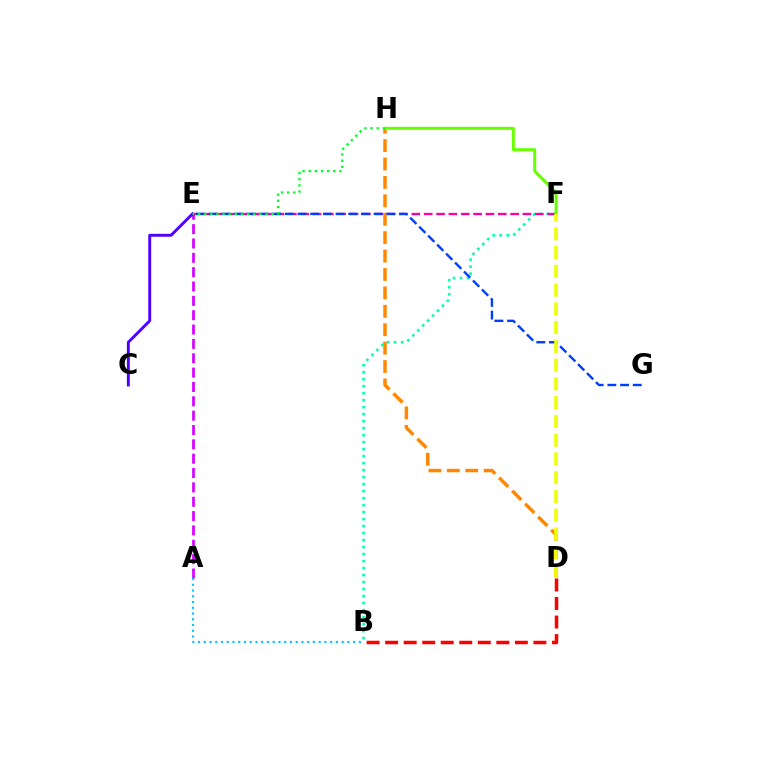{('D', 'H'): [{'color': '#ff8800', 'line_style': 'dashed', 'thickness': 2.5}], ('A', 'E'): [{'color': '#d600ff', 'line_style': 'dashed', 'thickness': 1.95}], ('B', 'F'): [{'color': '#00ffaf', 'line_style': 'dotted', 'thickness': 1.9}], ('E', 'F'): [{'color': '#ff00a0', 'line_style': 'dashed', 'thickness': 1.68}], ('C', 'E'): [{'color': '#4f00ff', 'line_style': 'solid', 'thickness': 2.1}], ('F', 'H'): [{'color': '#66ff00', 'line_style': 'solid', 'thickness': 2.15}], ('A', 'B'): [{'color': '#00c7ff', 'line_style': 'dotted', 'thickness': 1.56}], ('E', 'G'): [{'color': '#003fff', 'line_style': 'dashed', 'thickness': 1.72}], ('E', 'H'): [{'color': '#00ff27', 'line_style': 'dotted', 'thickness': 1.67}], ('D', 'F'): [{'color': '#eeff00', 'line_style': 'dashed', 'thickness': 2.55}], ('B', 'D'): [{'color': '#ff0000', 'line_style': 'dashed', 'thickness': 2.52}]}